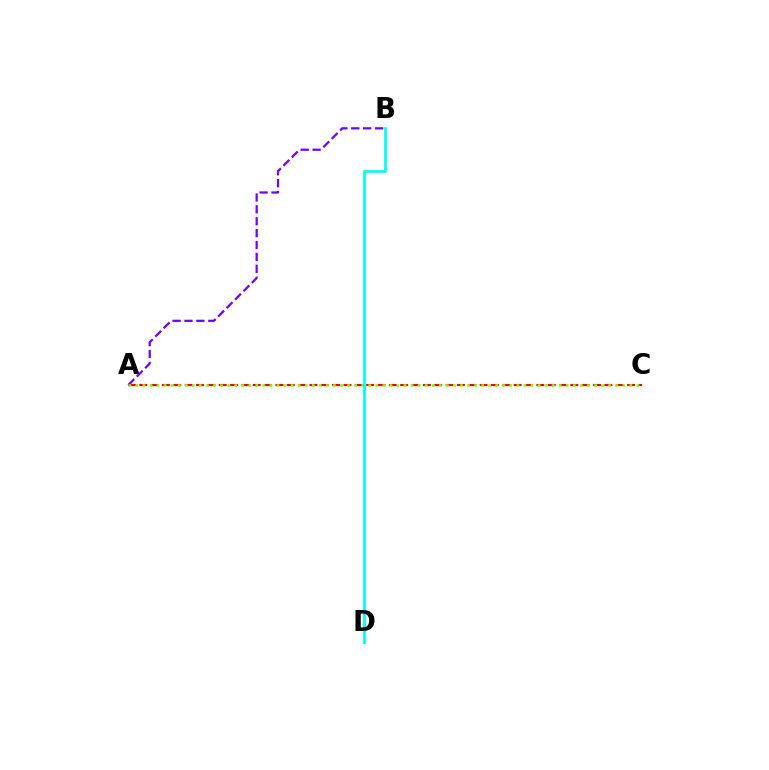{('A', 'C'): [{'color': '#ff0000', 'line_style': 'dashed', 'thickness': 1.54}, {'color': '#84ff00', 'line_style': 'dotted', 'thickness': 1.92}], ('A', 'B'): [{'color': '#7200ff', 'line_style': 'dashed', 'thickness': 1.62}], ('B', 'D'): [{'color': '#00fff6', 'line_style': 'solid', 'thickness': 2.01}]}